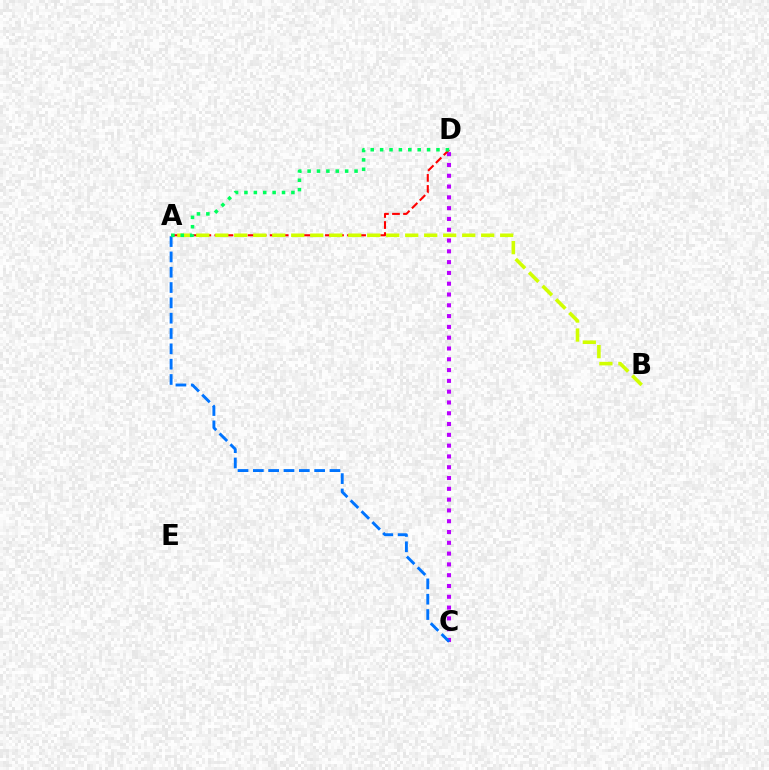{('C', 'D'): [{'color': '#b900ff', 'line_style': 'dotted', 'thickness': 2.93}], ('A', 'C'): [{'color': '#0074ff', 'line_style': 'dashed', 'thickness': 2.08}], ('A', 'D'): [{'color': '#ff0000', 'line_style': 'dashed', 'thickness': 1.5}, {'color': '#00ff5c', 'line_style': 'dotted', 'thickness': 2.55}], ('A', 'B'): [{'color': '#d1ff00', 'line_style': 'dashed', 'thickness': 2.58}]}